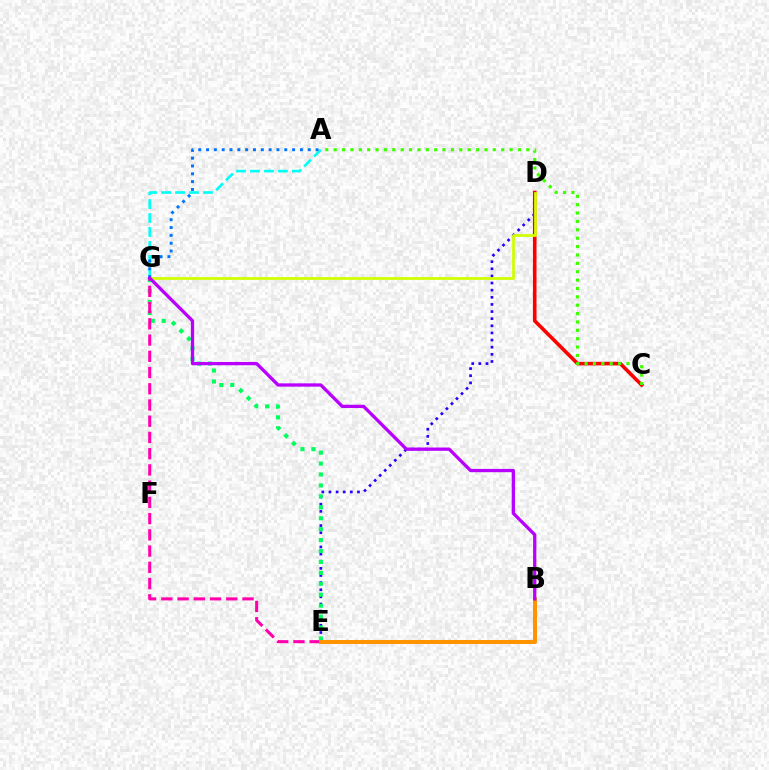{('D', 'E'): [{'color': '#2500ff', 'line_style': 'dotted', 'thickness': 1.94}], ('E', 'G'): [{'color': '#00ff5c', 'line_style': 'dotted', 'thickness': 2.97}, {'color': '#ff00ac', 'line_style': 'dashed', 'thickness': 2.21}], ('A', 'G'): [{'color': '#00fff6', 'line_style': 'dashed', 'thickness': 1.9}, {'color': '#0074ff', 'line_style': 'dotted', 'thickness': 2.13}], ('C', 'D'): [{'color': '#ff0000', 'line_style': 'solid', 'thickness': 2.59}], ('D', 'G'): [{'color': '#d1ff00', 'line_style': 'solid', 'thickness': 1.96}], ('B', 'E'): [{'color': '#ff9400', 'line_style': 'solid', 'thickness': 2.88}], ('A', 'C'): [{'color': '#3dff00', 'line_style': 'dotted', 'thickness': 2.28}], ('B', 'G'): [{'color': '#b900ff', 'line_style': 'solid', 'thickness': 2.37}]}